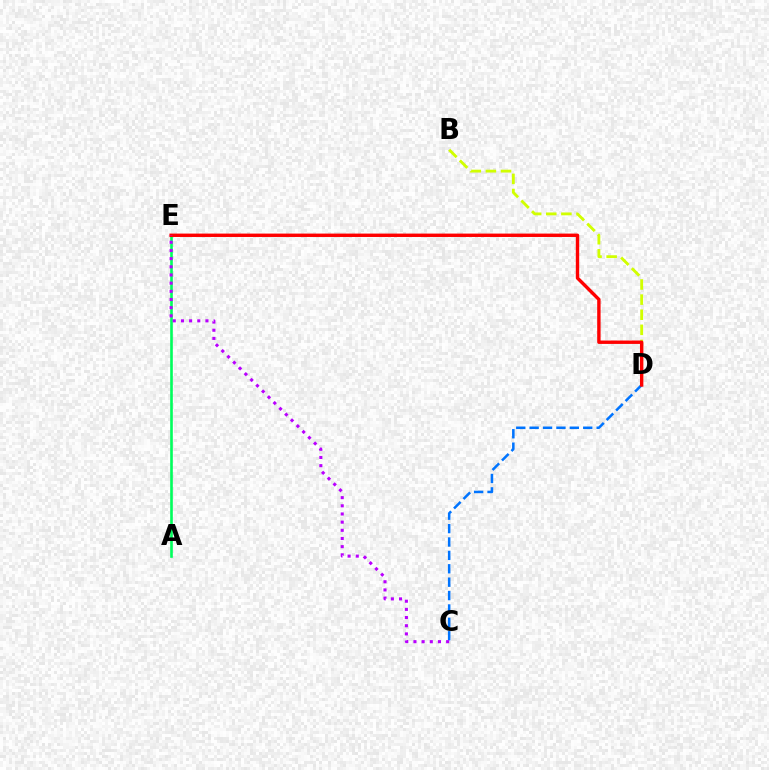{('B', 'D'): [{'color': '#d1ff00', 'line_style': 'dashed', 'thickness': 2.05}], ('A', 'E'): [{'color': '#00ff5c', 'line_style': 'solid', 'thickness': 1.89}], ('C', 'D'): [{'color': '#0074ff', 'line_style': 'dashed', 'thickness': 1.82}], ('D', 'E'): [{'color': '#ff0000', 'line_style': 'solid', 'thickness': 2.44}], ('C', 'E'): [{'color': '#b900ff', 'line_style': 'dotted', 'thickness': 2.22}]}